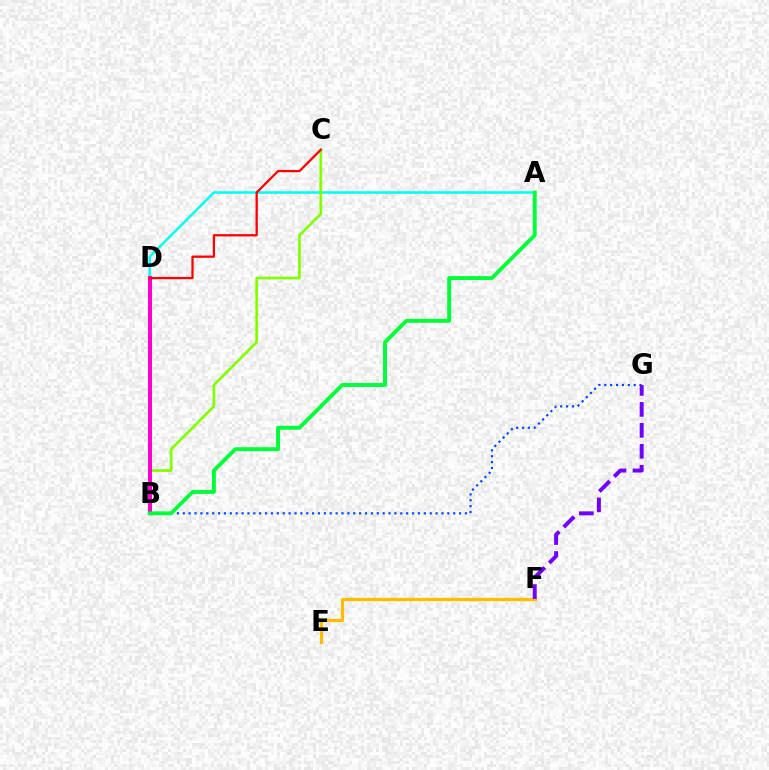{('B', 'G'): [{'color': '#004bff', 'line_style': 'dotted', 'thickness': 1.6}], ('E', 'F'): [{'color': '#ffbd00', 'line_style': 'solid', 'thickness': 2.34}], ('F', 'G'): [{'color': '#7200ff', 'line_style': 'dashed', 'thickness': 2.85}], ('A', 'D'): [{'color': '#00fff6', 'line_style': 'solid', 'thickness': 1.81}], ('B', 'C'): [{'color': '#84ff00', 'line_style': 'solid', 'thickness': 1.95}], ('B', 'D'): [{'color': '#ff00cf', 'line_style': 'solid', 'thickness': 2.89}], ('A', 'B'): [{'color': '#00ff39', 'line_style': 'solid', 'thickness': 2.81}], ('C', 'D'): [{'color': '#ff0000', 'line_style': 'solid', 'thickness': 1.63}]}